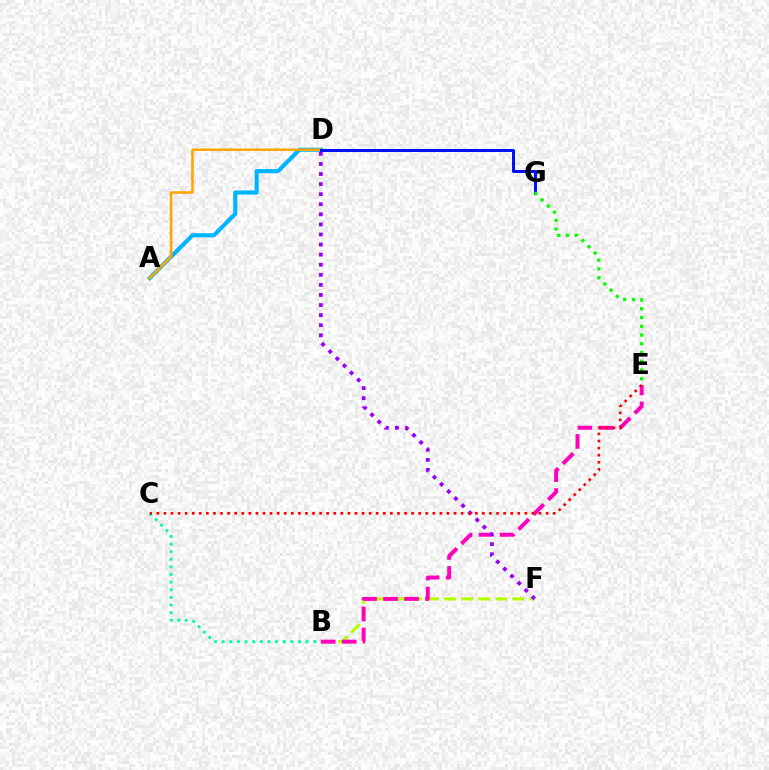{('B', 'F'): [{'color': '#b3ff00', 'line_style': 'dashed', 'thickness': 2.32}], ('A', 'D'): [{'color': '#00b5ff', 'line_style': 'solid', 'thickness': 2.97}, {'color': '#ffa500', 'line_style': 'solid', 'thickness': 1.84}], ('B', 'E'): [{'color': '#ff00bd', 'line_style': 'dashed', 'thickness': 2.86}], ('D', 'F'): [{'color': '#9b00ff', 'line_style': 'dotted', 'thickness': 2.74}], ('D', 'G'): [{'color': '#0010ff', 'line_style': 'solid', 'thickness': 2.17}], ('B', 'C'): [{'color': '#00ff9d', 'line_style': 'dotted', 'thickness': 2.07}], ('E', 'G'): [{'color': '#08ff00', 'line_style': 'dotted', 'thickness': 2.38}], ('C', 'E'): [{'color': '#ff0000', 'line_style': 'dotted', 'thickness': 1.92}]}